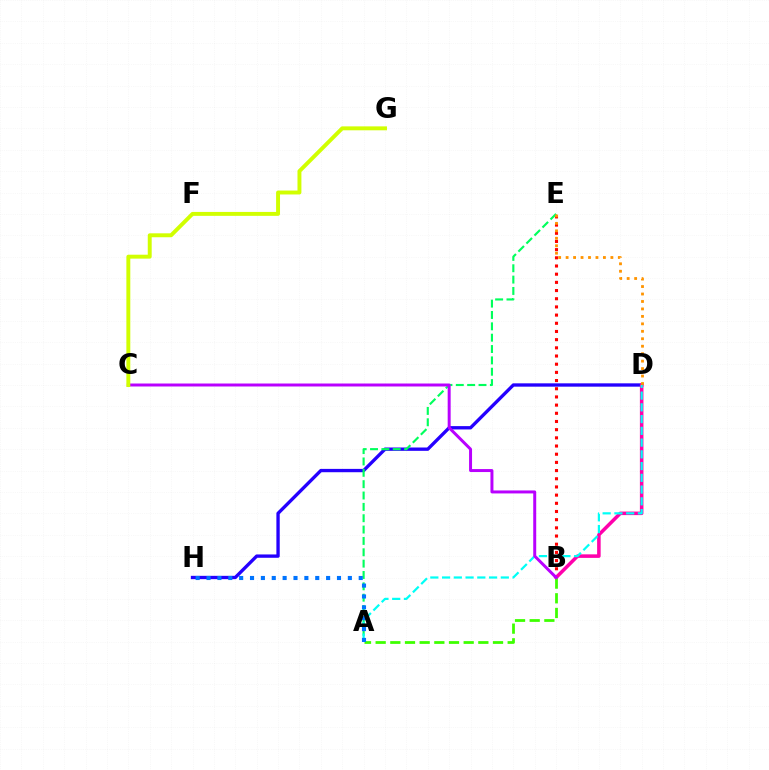{('B', 'E'): [{'color': '#ff0000', 'line_style': 'dotted', 'thickness': 2.22}], ('D', 'H'): [{'color': '#2500ff', 'line_style': 'solid', 'thickness': 2.4}], ('A', 'E'): [{'color': '#00ff5c', 'line_style': 'dashed', 'thickness': 1.54}], ('B', 'D'): [{'color': '#ff00ac', 'line_style': 'solid', 'thickness': 2.55}], ('A', 'D'): [{'color': '#00fff6', 'line_style': 'dashed', 'thickness': 1.6}], ('A', 'B'): [{'color': '#3dff00', 'line_style': 'dashed', 'thickness': 1.99}], ('A', 'H'): [{'color': '#0074ff', 'line_style': 'dotted', 'thickness': 2.95}], ('B', 'C'): [{'color': '#b900ff', 'line_style': 'solid', 'thickness': 2.14}], ('C', 'G'): [{'color': '#d1ff00', 'line_style': 'solid', 'thickness': 2.83}], ('D', 'E'): [{'color': '#ff9400', 'line_style': 'dotted', 'thickness': 2.03}]}